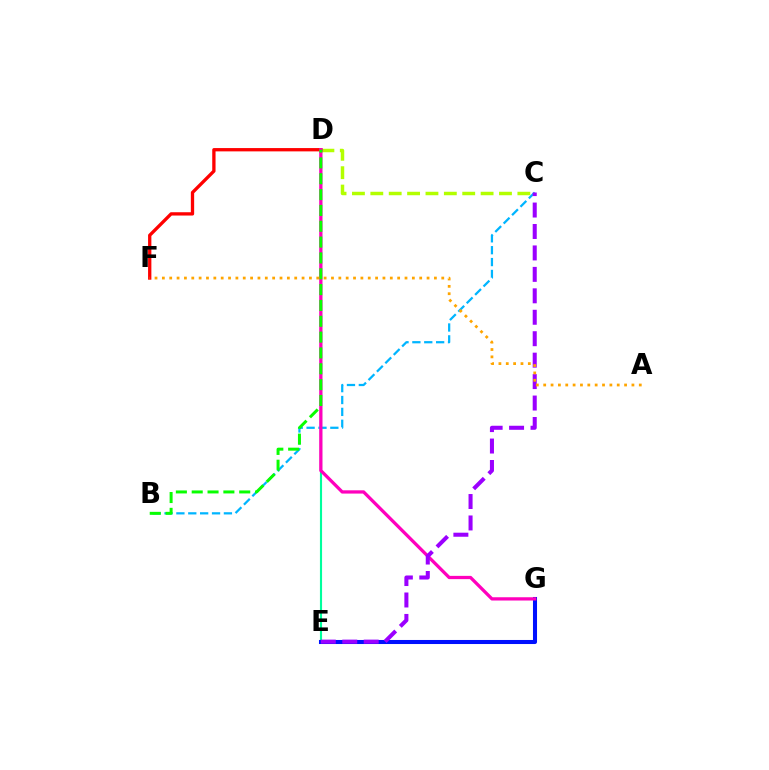{('C', 'D'): [{'color': '#b3ff00', 'line_style': 'dashed', 'thickness': 2.5}], ('B', 'C'): [{'color': '#00b5ff', 'line_style': 'dashed', 'thickness': 1.61}], ('D', 'F'): [{'color': '#ff0000', 'line_style': 'solid', 'thickness': 2.38}], ('D', 'E'): [{'color': '#00ff9d', 'line_style': 'solid', 'thickness': 1.53}], ('E', 'G'): [{'color': '#0010ff', 'line_style': 'solid', 'thickness': 2.92}], ('D', 'G'): [{'color': '#ff00bd', 'line_style': 'solid', 'thickness': 2.35}], ('B', 'D'): [{'color': '#08ff00', 'line_style': 'dashed', 'thickness': 2.15}], ('C', 'E'): [{'color': '#9b00ff', 'line_style': 'dashed', 'thickness': 2.91}], ('A', 'F'): [{'color': '#ffa500', 'line_style': 'dotted', 'thickness': 2.0}]}